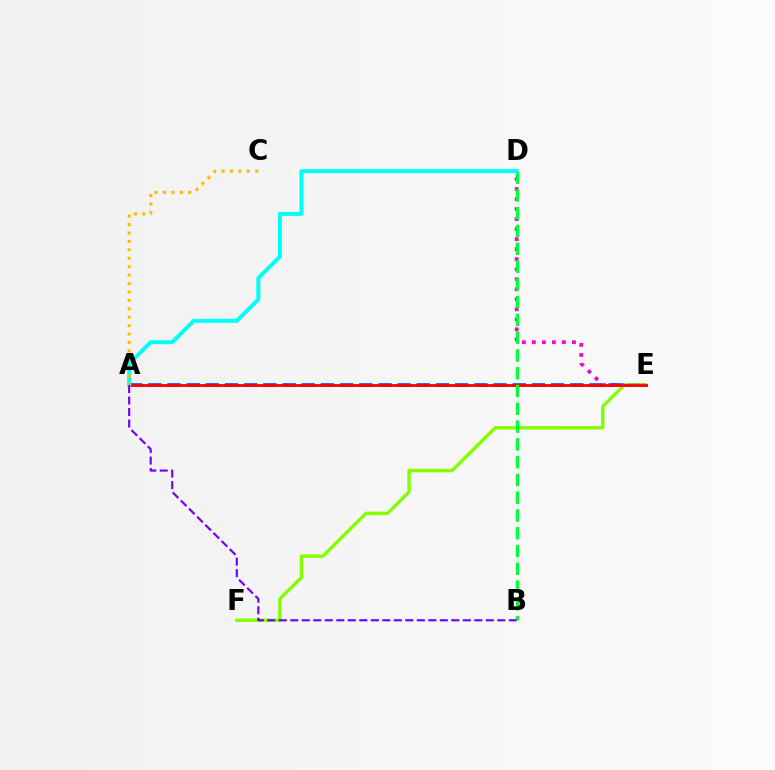{('D', 'E'): [{'color': '#ff00cf', 'line_style': 'dotted', 'thickness': 2.72}], ('A', 'E'): [{'color': '#004bff', 'line_style': 'dashed', 'thickness': 2.61}, {'color': '#ff0000', 'line_style': 'solid', 'thickness': 2.04}], ('E', 'F'): [{'color': '#84ff00', 'line_style': 'solid', 'thickness': 2.45}], ('B', 'D'): [{'color': '#00ff39', 'line_style': 'dashed', 'thickness': 2.42}], ('A', 'D'): [{'color': '#00fff6', 'line_style': 'solid', 'thickness': 2.86}], ('A', 'B'): [{'color': '#7200ff', 'line_style': 'dashed', 'thickness': 1.56}], ('A', 'C'): [{'color': '#ffbd00', 'line_style': 'dotted', 'thickness': 2.29}]}